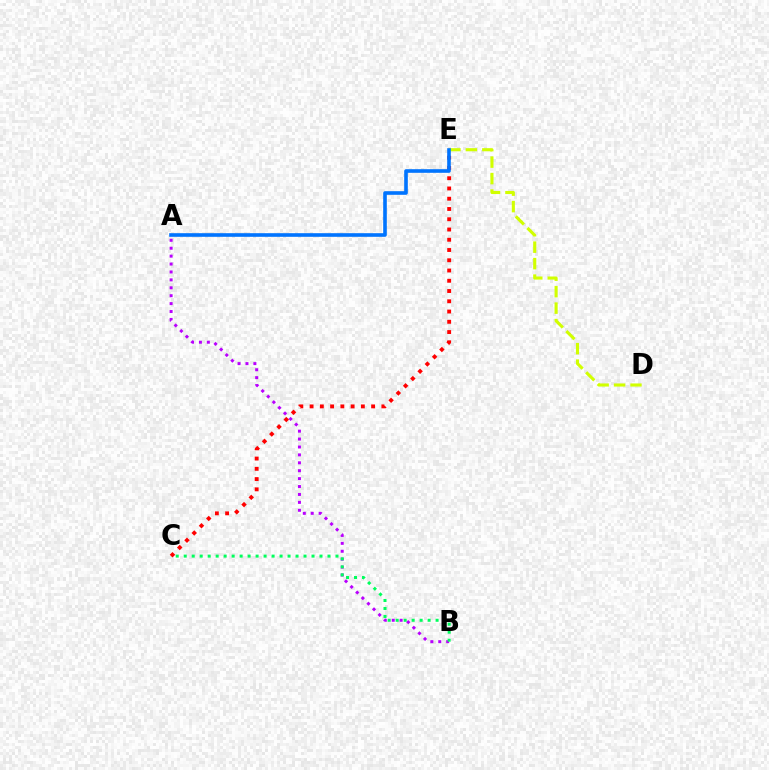{('A', 'B'): [{'color': '#b900ff', 'line_style': 'dotted', 'thickness': 2.15}], ('B', 'C'): [{'color': '#00ff5c', 'line_style': 'dotted', 'thickness': 2.17}], ('C', 'E'): [{'color': '#ff0000', 'line_style': 'dotted', 'thickness': 2.79}], ('D', 'E'): [{'color': '#d1ff00', 'line_style': 'dashed', 'thickness': 2.24}], ('A', 'E'): [{'color': '#0074ff', 'line_style': 'solid', 'thickness': 2.6}]}